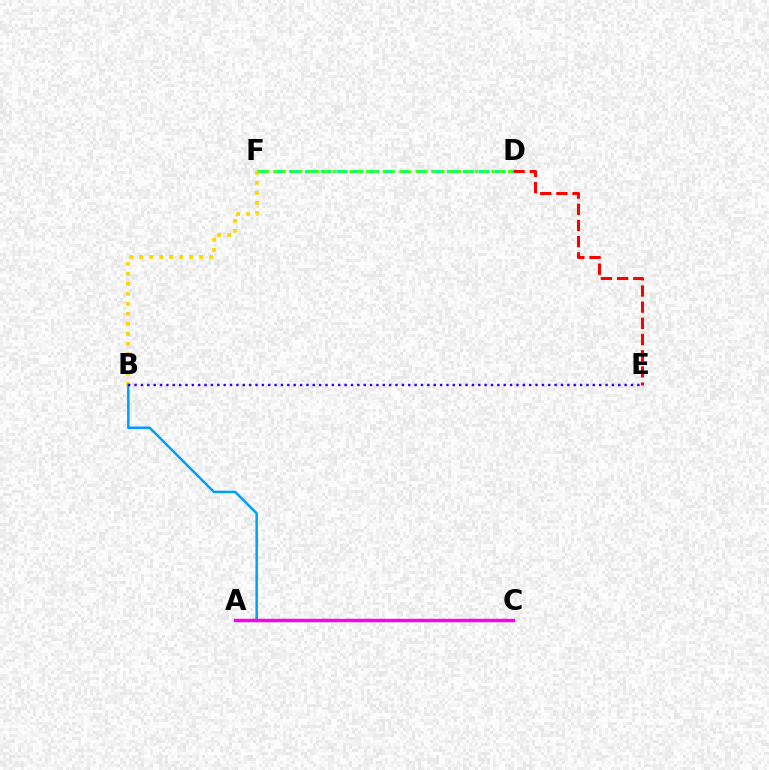{('B', 'F'): [{'color': '#ffd500', 'line_style': 'dotted', 'thickness': 2.72}], ('D', 'F'): [{'color': '#00ff86', 'line_style': 'dashed', 'thickness': 2.15}, {'color': '#4fff00', 'line_style': 'dotted', 'thickness': 2.27}], ('B', 'C'): [{'color': '#009eff', 'line_style': 'solid', 'thickness': 1.8}], ('A', 'C'): [{'color': '#ff00ed', 'line_style': 'solid', 'thickness': 2.47}], ('D', 'E'): [{'color': '#ff0000', 'line_style': 'dashed', 'thickness': 2.2}], ('B', 'E'): [{'color': '#3700ff', 'line_style': 'dotted', 'thickness': 1.73}]}